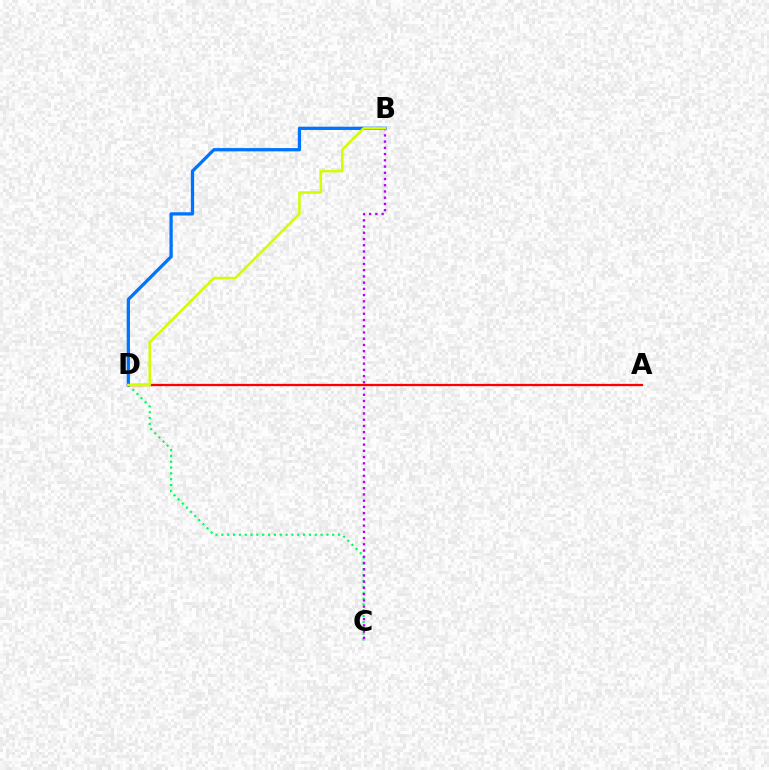{('C', 'D'): [{'color': '#00ff5c', 'line_style': 'dotted', 'thickness': 1.59}], ('B', 'D'): [{'color': '#0074ff', 'line_style': 'solid', 'thickness': 2.36}, {'color': '#d1ff00', 'line_style': 'solid', 'thickness': 1.83}], ('A', 'D'): [{'color': '#ff0000', 'line_style': 'solid', 'thickness': 1.64}], ('B', 'C'): [{'color': '#b900ff', 'line_style': 'dotted', 'thickness': 1.69}]}